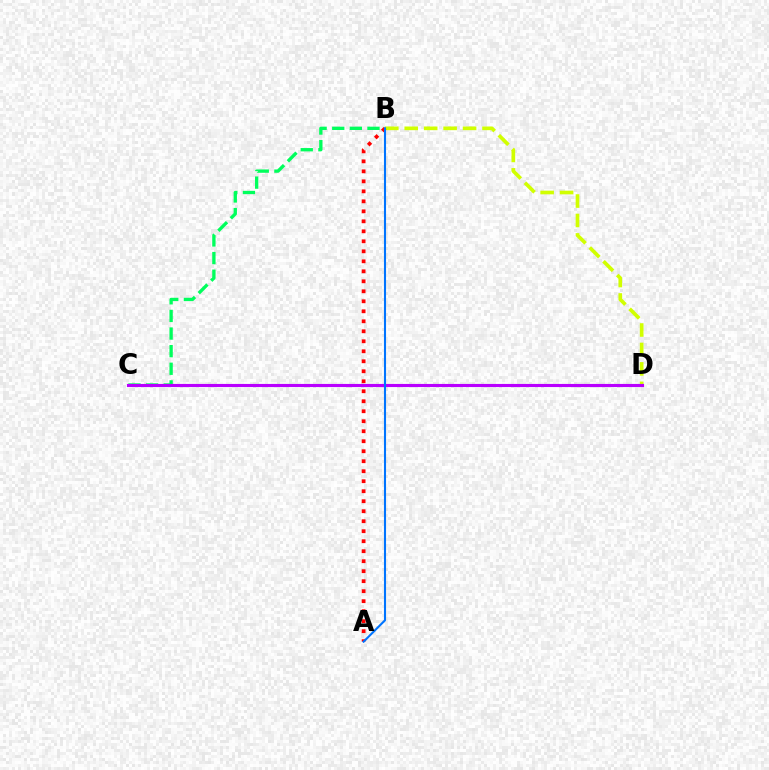{('B', 'C'): [{'color': '#00ff5c', 'line_style': 'dashed', 'thickness': 2.39}], ('B', 'D'): [{'color': '#d1ff00', 'line_style': 'dashed', 'thickness': 2.64}], ('C', 'D'): [{'color': '#b900ff', 'line_style': 'solid', 'thickness': 2.25}], ('A', 'B'): [{'color': '#ff0000', 'line_style': 'dotted', 'thickness': 2.72}, {'color': '#0074ff', 'line_style': 'solid', 'thickness': 1.51}]}